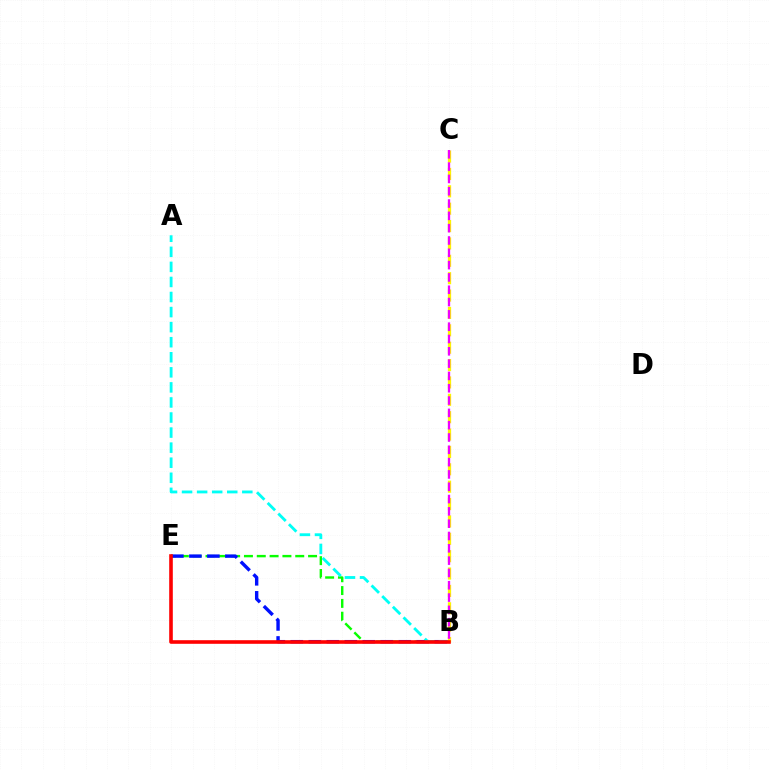{('B', 'E'): [{'color': '#08ff00', 'line_style': 'dashed', 'thickness': 1.74}, {'color': '#0010ff', 'line_style': 'dashed', 'thickness': 2.44}, {'color': '#ff0000', 'line_style': 'solid', 'thickness': 2.6}], ('A', 'B'): [{'color': '#00fff6', 'line_style': 'dashed', 'thickness': 2.05}], ('B', 'C'): [{'color': '#fcf500', 'line_style': 'dashed', 'thickness': 2.36}, {'color': '#ee00ff', 'line_style': 'dashed', 'thickness': 1.67}]}